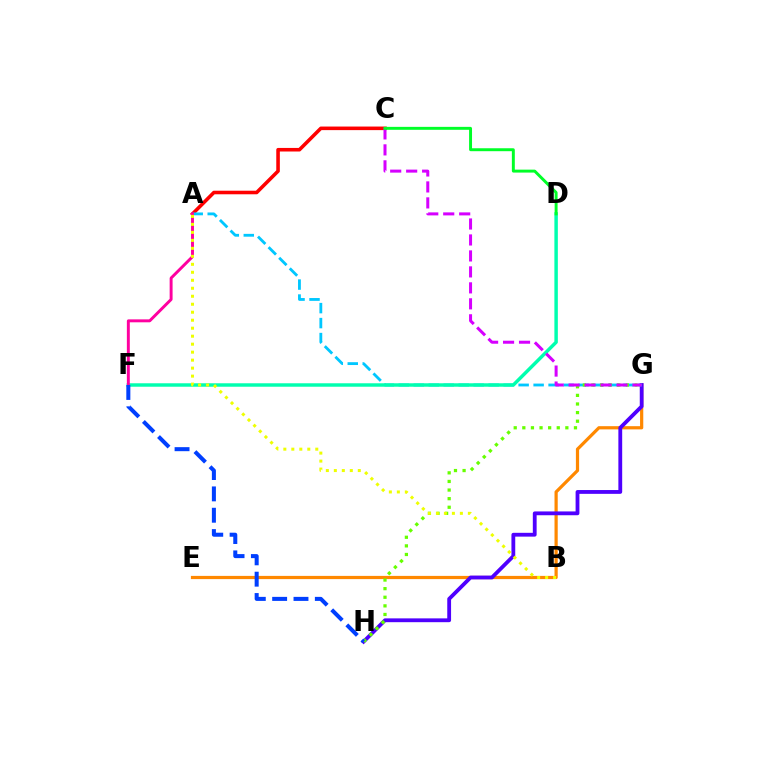{('E', 'G'): [{'color': '#ff8800', 'line_style': 'solid', 'thickness': 2.31}], ('G', 'H'): [{'color': '#4f00ff', 'line_style': 'solid', 'thickness': 2.74}, {'color': '#66ff00', 'line_style': 'dotted', 'thickness': 2.34}], ('A', 'C'): [{'color': '#ff0000', 'line_style': 'solid', 'thickness': 2.57}], ('A', 'G'): [{'color': '#00c7ff', 'line_style': 'dashed', 'thickness': 2.03}], ('D', 'F'): [{'color': '#00ffaf', 'line_style': 'solid', 'thickness': 2.49}], ('C', 'G'): [{'color': '#d600ff', 'line_style': 'dashed', 'thickness': 2.17}], ('A', 'F'): [{'color': '#ff00a0', 'line_style': 'solid', 'thickness': 2.12}], ('A', 'B'): [{'color': '#eeff00', 'line_style': 'dotted', 'thickness': 2.17}], ('C', 'D'): [{'color': '#00ff27', 'line_style': 'solid', 'thickness': 2.12}], ('F', 'H'): [{'color': '#003fff', 'line_style': 'dashed', 'thickness': 2.9}]}